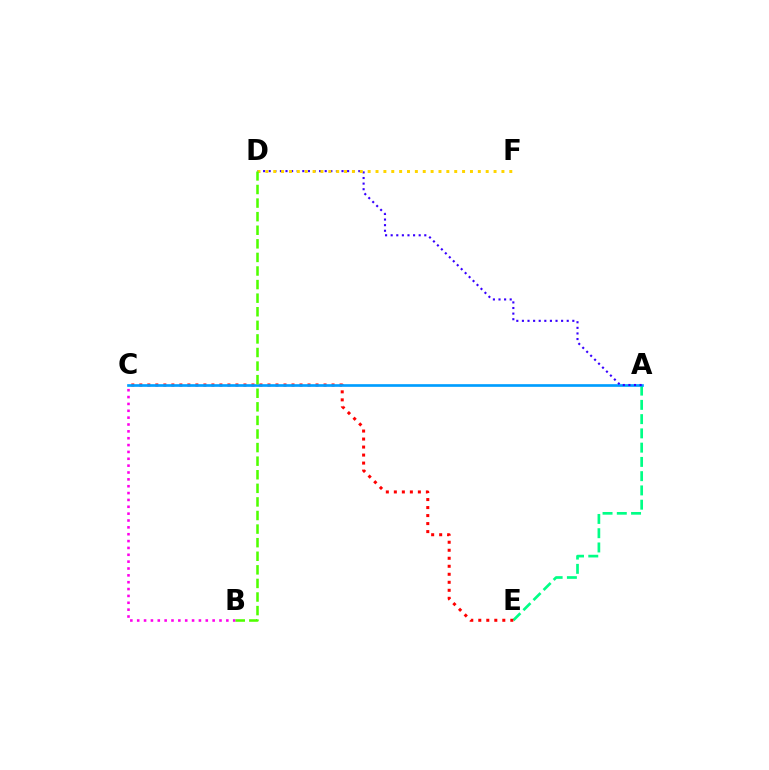{('A', 'E'): [{'color': '#00ff86', 'line_style': 'dashed', 'thickness': 1.94}], ('C', 'E'): [{'color': '#ff0000', 'line_style': 'dotted', 'thickness': 2.18}], ('A', 'C'): [{'color': '#009eff', 'line_style': 'solid', 'thickness': 1.93}], ('A', 'D'): [{'color': '#3700ff', 'line_style': 'dotted', 'thickness': 1.52}], ('D', 'F'): [{'color': '#ffd500', 'line_style': 'dotted', 'thickness': 2.14}], ('B', 'C'): [{'color': '#ff00ed', 'line_style': 'dotted', 'thickness': 1.86}], ('B', 'D'): [{'color': '#4fff00', 'line_style': 'dashed', 'thickness': 1.85}]}